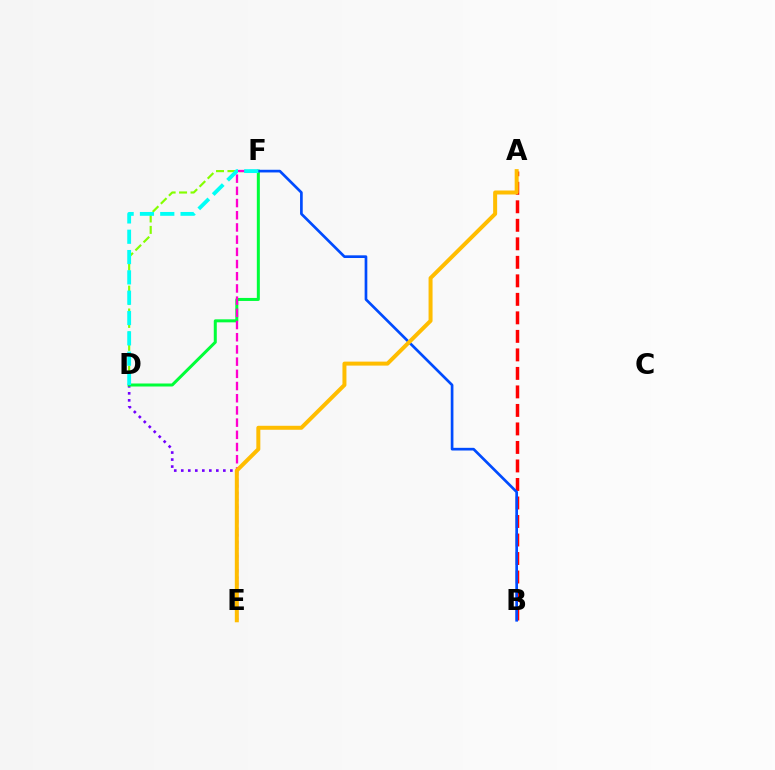{('D', 'E'): [{'color': '#7200ff', 'line_style': 'dotted', 'thickness': 1.91}], ('D', 'F'): [{'color': '#00ff39', 'line_style': 'solid', 'thickness': 2.17}, {'color': '#84ff00', 'line_style': 'dashed', 'thickness': 1.55}, {'color': '#00fff6', 'line_style': 'dashed', 'thickness': 2.76}], ('A', 'B'): [{'color': '#ff0000', 'line_style': 'dashed', 'thickness': 2.51}], ('E', 'F'): [{'color': '#ff00cf', 'line_style': 'dashed', 'thickness': 1.66}], ('B', 'F'): [{'color': '#004bff', 'line_style': 'solid', 'thickness': 1.93}], ('A', 'E'): [{'color': '#ffbd00', 'line_style': 'solid', 'thickness': 2.87}]}